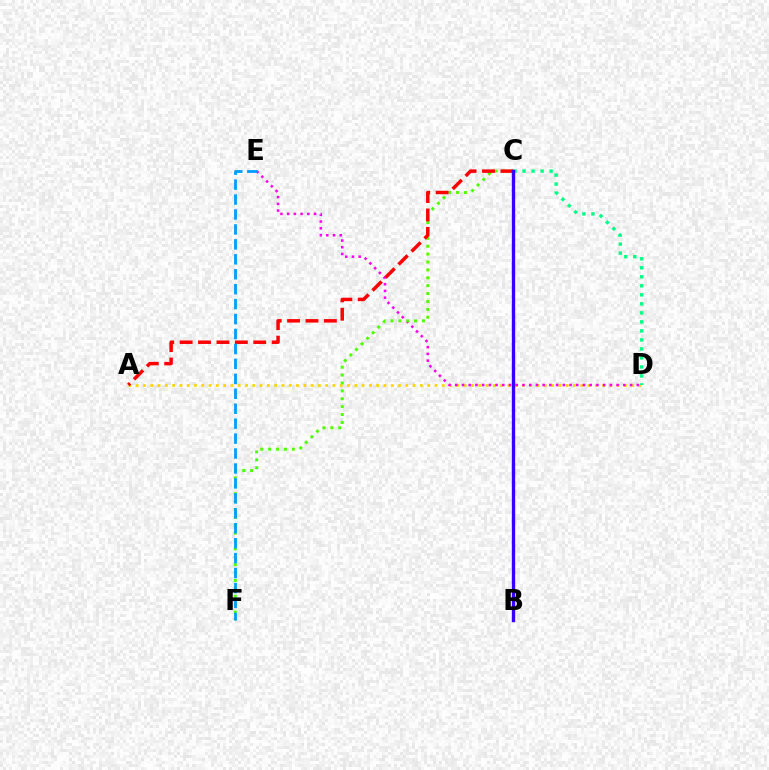{('A', 'D'): [{'color': '#ffd500', 'line_style': 'dotted', 'thickness': 1.98}], ('D', 'E'): [{'color': '#ff00ed', 'line_style': 'dotted', 'thickness': 1.83}], ('C', 'D'): [{'color': '#00ff86', 'line_style': 'dotted', 'thickness': 2.45}], ('C', 'F'): [{'color': '#4fff00', 'line_style': 'dotted', 'thickness': 2.14}], ('A', 'C'): [{'color': '#ff0000', 'line_style': 'dashed', 'thickness': 2.5}], ('B', 'C'): [{'color': '#3700ff', 'line_style': 'solid', 'thickness': 2.4}], ('E', 'F'): [{'color': '#009eff', 'line_style': 'dashed', 'thickness': 2.03}]}